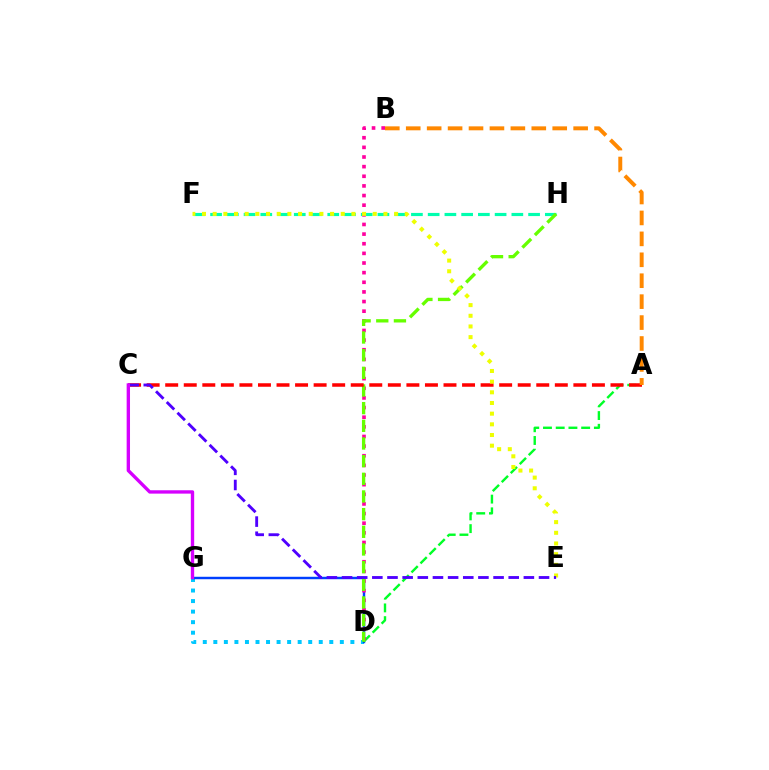{('D', 'G'): [{'color': '#00c7ff', 'line_style': 'dotted', 'thickness': 2.86}, {'color': '#003fff', 'line_style': 'solid', 'thickness': 1.76}], ('A', 'D'): [{'color': '#00ff27', 'line_style': 'dashed', 'thickness': 1.73}], ('F', 'H'): [{'color': '#00ffaf', 'line_style': 'dashed', 'thickness': 2.27}], ('B', 'D'): [{'color': '#ff00a0', 'line_style': 'dotted', 'thickness': 2.62}], ('D', 'H'): [{'color': '#66ff00', 'line_style': 'dashed', 'thickness': 2.4}], ('A', 'C'): [{'color': '#ff0000', 'line_style': 'dashed', 'thickness': 2.52}], ('E', 'F'): [{'color': '#eeff00', 'line_style': 'dotted', 'thickness': 2.9}], ('C', 'E'): [{'color': '#4f00ff', 'line_style': 'dashed', 'thickness': 2.06}], ('A', 'B'): [{'color': '#ff8800', 'line_style': 'dashed', 'thickness': 2.84}], ('C', 'G'): [{'color': '#d600ff', 'line_style': 'solid', 'thickness': 2.42}]}